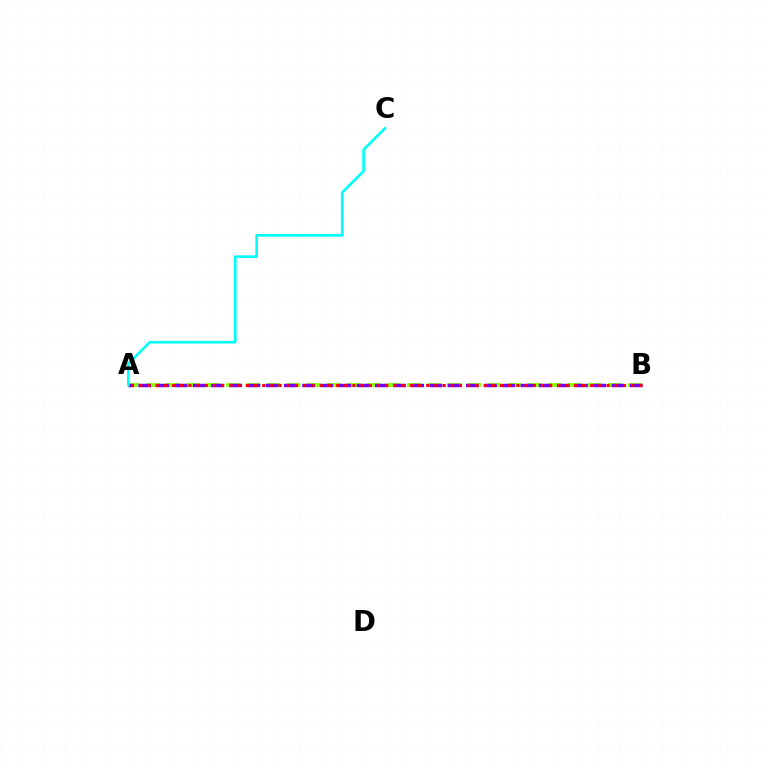{('A', 'B'): [{'color': '#84ff00', 'line_style': 'dashed', 'thickness': 2.73}, {'color': '#7200ff', 'line_style': 'dashed', 'thickness': 2.47}, {'color': '#ff0000', 'line_style': 'dotted', 'thickness': 2.23}], ('A', 'C'): [{'color': '#00fff6', 'line_style': 'solid', 'thickness': 1.92}]}